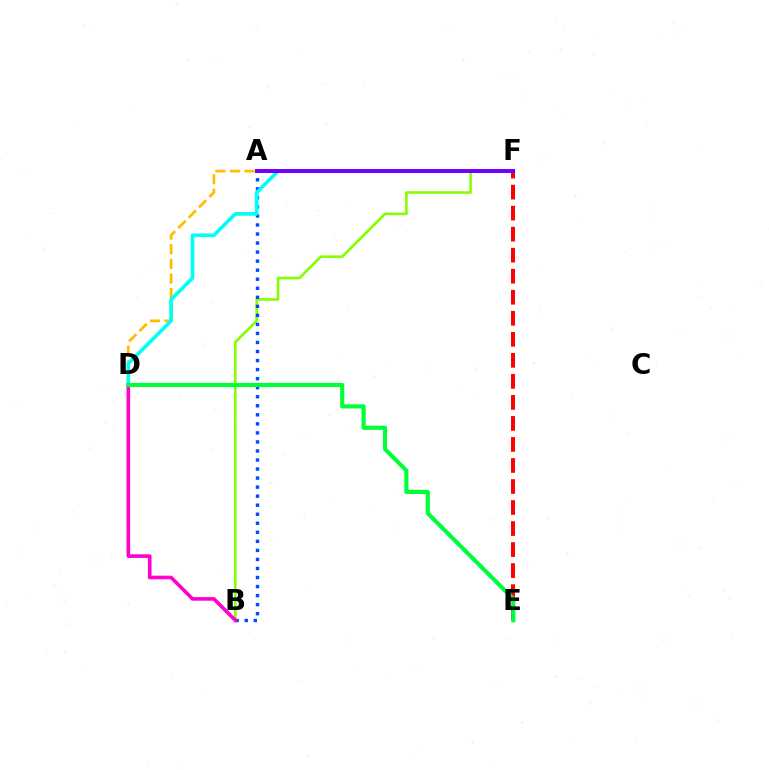{('B', 'F'): [{'color': '#84ff00', 'line_style': 'solid', 'thickness': 1.88}], ('D', 'F'): [{'color': '#ffbd00', 'line_style': 'dashed', 'thickness': 1.99}, {'color': '#00fff6', 'line_style': 'solid', 'thickness': 2.64}], ('A', 'B'): [{'color': '#004bff', 'line_style': 'dotted', 'thickness': 2.46}], ('E', 'F'): [{'color': '#ff0000', 'line_style': 'dashed', 'thickness': 2.86}], ('A', 'F'): [{'color': '#7200ff', 'line_style': 'solid', 'thickness': 2.86}], ('B', 'D'): [{'color': '#ff00cf', 'line_style': 'solid', 'thickness': 2.61}], ('D', 'E'): [{'color': '#00ff39', 'line_style': 'solid', 'thickness': 2.99}]}